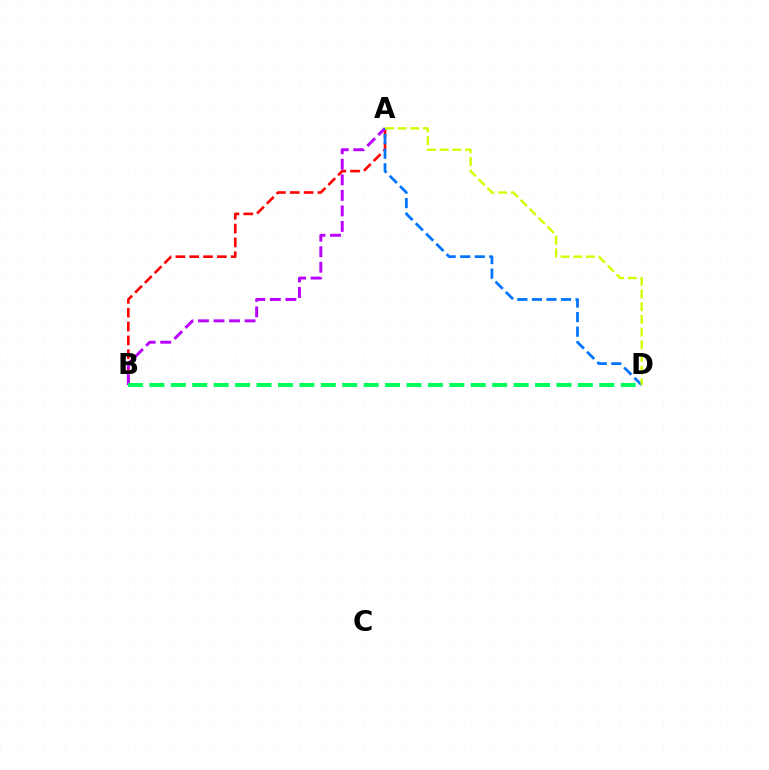{('A', 'B'): [{'color': '#ff0000', 'line_style': 'dashed', 'thickness': 1.88}, {'color': '#b900ff', 'line_style': 'dashed', 'thickness': 2.11}], ('A', 'D'): [{'color': '#0074ff', 'line_style': 'dashed', 'thickness': 1.98}, {'color': '#d1ff00', 'line_style': 'dashed', 'thickness': 1.72}], ('B', 'D'): [{'color': '#00ff5c', 'line_style': 'dashed', 'thickness': 2.91}]}